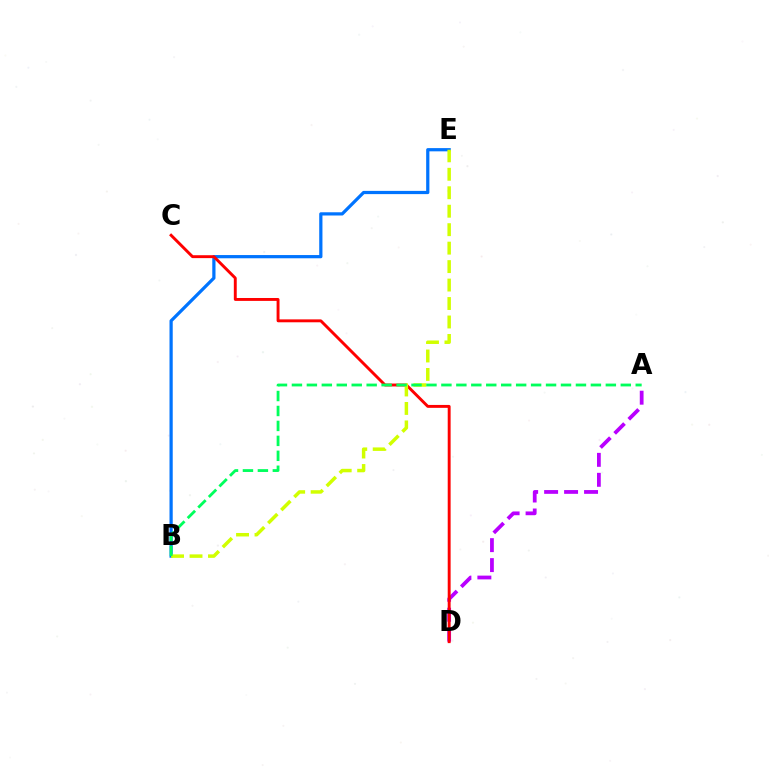{('A', 'D'): [{'color': '#b900ff', 'line_style': 'dashed', 'thickness': 2.71}], ('B', 'E'): [{'color': '#0074ff', 'line_style': 'solid', 'thickness': 2.32}, {'color': '#d1ff00', 'line_style': 'dashed', 'thickness': 2.51}], ('C', 'D'): [{'color': '#ff0000', 'line_style': 'solid', 'thickness': 2.09}], ('A', 'B'): [{'color': '#00ff5c', 'line_style': 'dashed', 'thickness': 2.03}]}